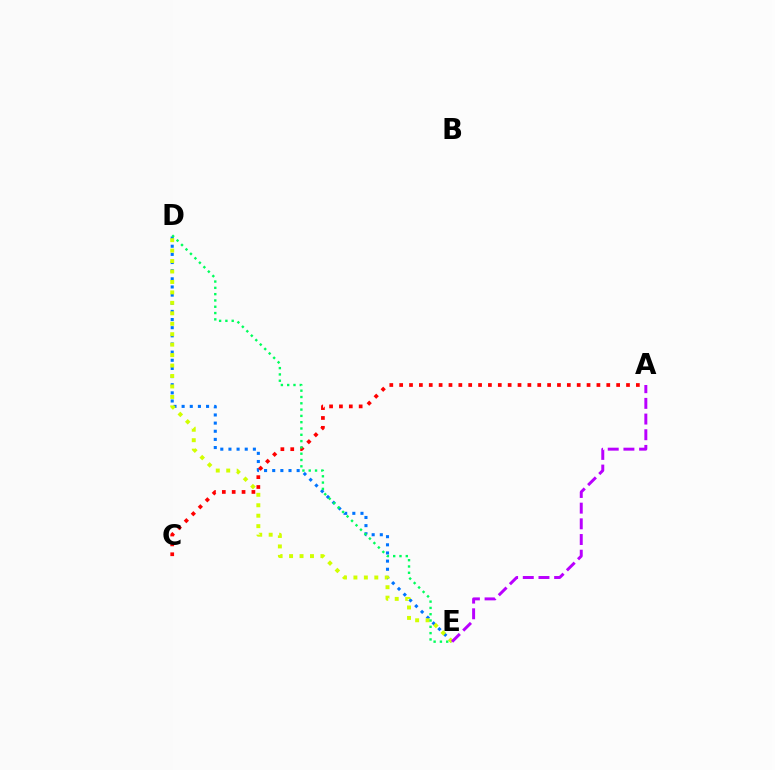{('D', 'E'): [{'color': '#0074ff', 'line_style': 'dotted', 'thickness': 2.21}, {'color': '#d1ff00', 'line_style': 'dotted', 'thickness': 2.84}, {'color': '#00ff5c', 'line_style': 'dotted', 'thickness': 1.71}], ('A', 'C'): [{'color': '#ff0000', 'line_style': 'dotted', 'thickness': 2.68}], ('A', 'E'): [{'color': '#b900ff', 'line_style': 'dashed', 'thickness': 2.13}]}